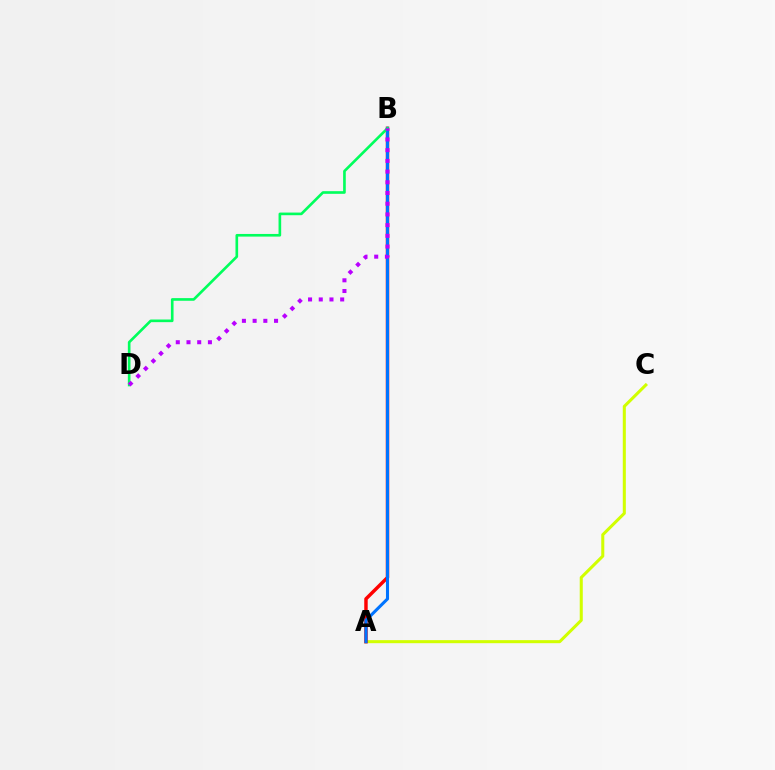{('A', 'C'): [{'color': '#d1ff00', 'line_style': 'solid', 'thickness': 2.19}], ('A', 'B'): [{'color': '#ff0000', 'line_style': 'solid', 'thickness': 2.49}, {'color': '#0074ff', 'line_style': 'solid', 'thickness': 2.21}], ('B', 'D'): [{'color': '#00ff5c', 'line_style': 'solid', 'thickness': 1.91}, {'color': '#b900ff', 'line_style': 'dotted', 'thickness': 2.91}]}